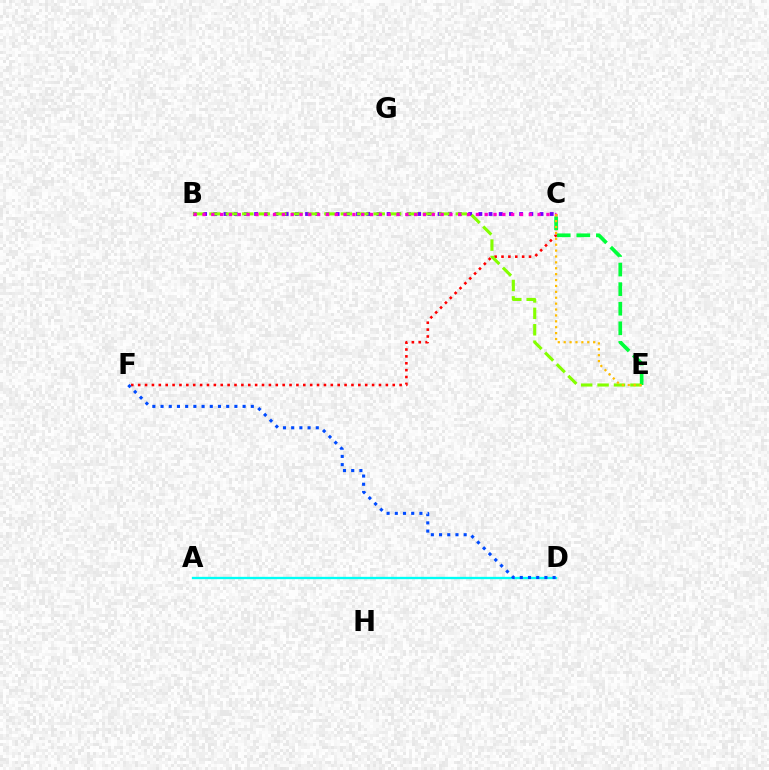{('B', 'C'): [{'color': '#7200ff', 'line_style': 'dotted', 'thickness': 2.77}, {'color': '#ff00cf', 'line_style': 'dotted', 'thickness': 2.4}], ('C', 'F'): [{'color': '#ff0000', 'line_style': 'dotted', 'thickness': 1.87}], ('A', 'D'): [{'color': '#00fff6', 'line_style': 'solid', 'thickness': 1.67}], ('B', 'E'): [{'color': '#84ff00', 'line_style': 'dashed', 'thickness': 2.23}], ('D', 'F'): [{'color': '#004bff', 'line_style': 'dotted', 'thickness': 2.23}], ('C', 'E'): [{'color': '#00ff39', 'line_style': 'dashed', 'thickness': 2.66}, {'color': '#ffbd00', 'line_style': 'dotted', 'thickness': 1.6}]}